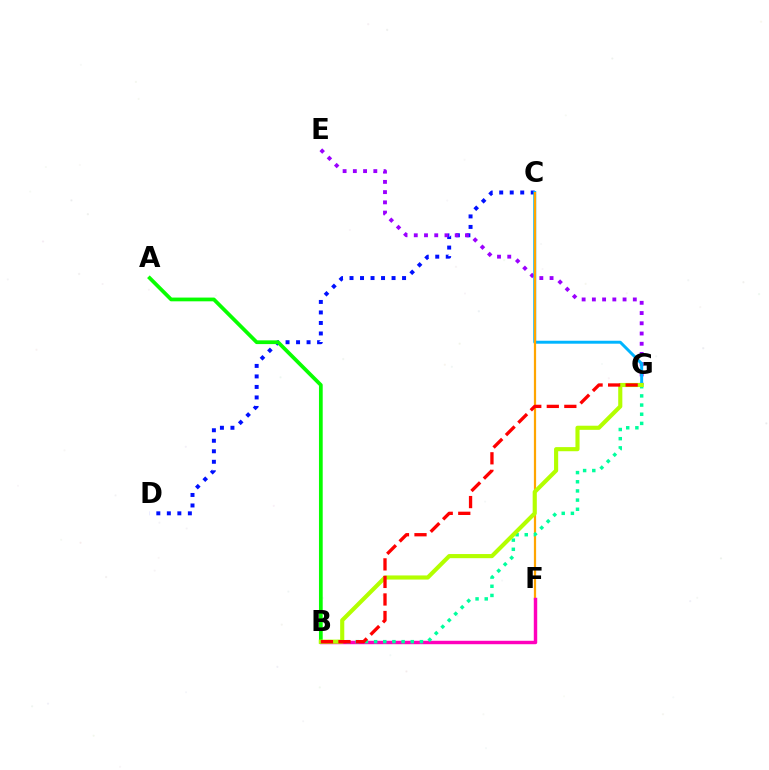{('C', 'D'): [{'color': '#0010ff', 'line_style': 'dotted', 'thickness': 2.86}], ('E', 'G'): [{'color': '#9b00ff', 'line_style': 'dotted', 'thickness': 2.78}], ('C', 'G'): [{'color': '#00b5ff', 'line_style': 'solid', 'thickness': 2.13}], ('C', 'F'): [{'color': '#ffa500', 'line_style': 'solid', 'thickness': 1.6}], ('B', 'F'): [{'color': '#ff00bd', 'line_style': 'solid', 'thickness': 2.48}], ('B', 'G'): [{'color': '#00ff9d', 'line_style': 'dotted', 'thickness': 2.49}, {'color': '#b3ff00', 'line_style': 'solid', 'thickness': 2.96}, {'color': '#ff0000', 'line_style': 'dashed', 'thickness': 2.38}], ('A', 'B'): [{'color': '#08ff00', 'line_style': 'solid', 'thickness': 2.69}]}